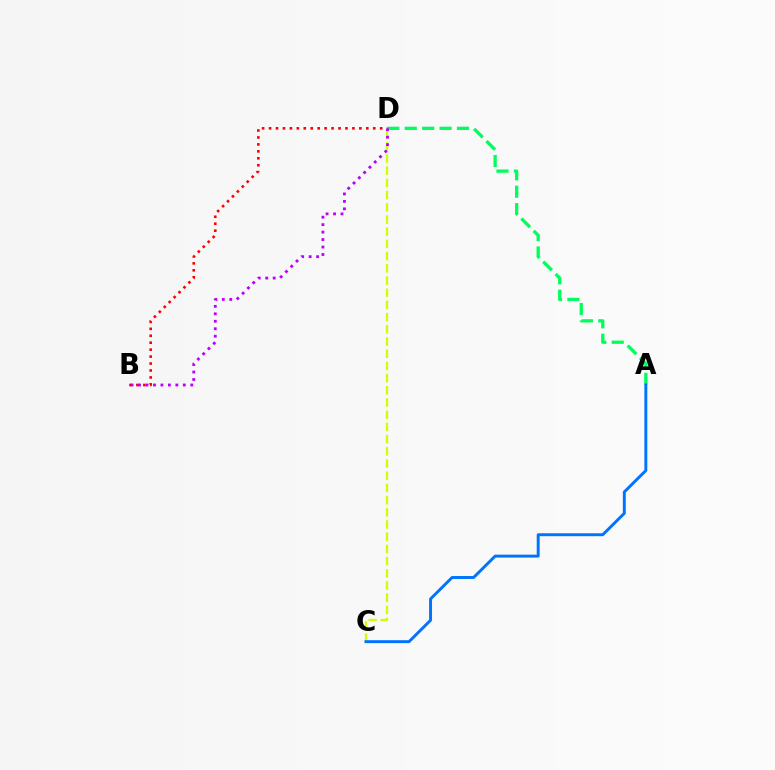{('C', 'D'): [{'color': '#d1ff00', 'line_style': 'dashed', 'thickness': 1.66}], ('A', 'D'): [{'color': '#00ff5c', 'line_style': 'dashed', 'thickness': 2.37}], ('B', 'D'): [{'color': '#ff0000', 'line_style': 'dotted', 'thickness': 1.89}, {'color': '#b900ff', 'line_style': 'dotted', 'thickness': 2.03}], ('A', 'C'): [{'color': '#0074ff', 'line_style': 'solid', 'thickness': 2.12}]}